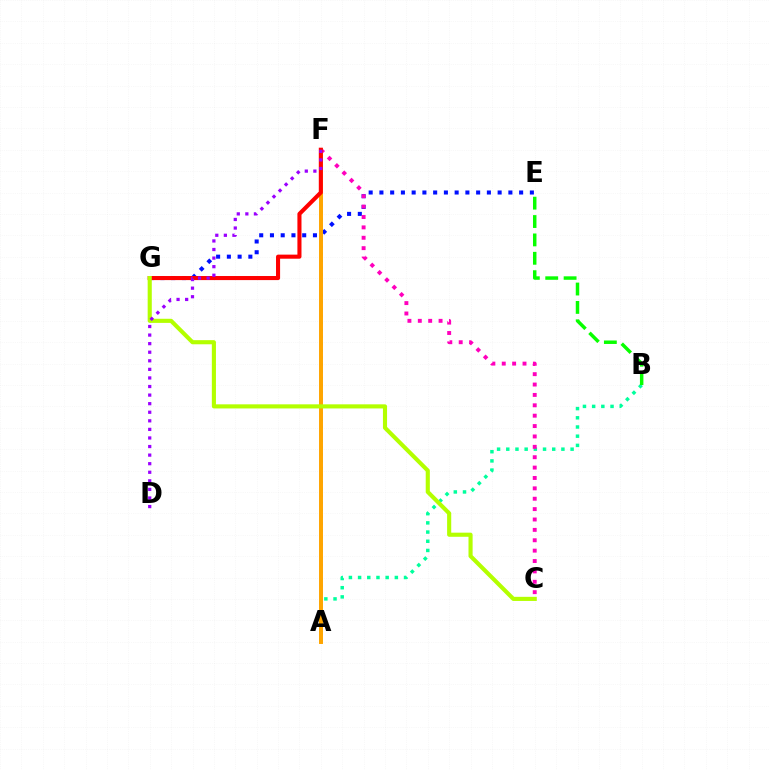{('A', 'F'): [{'color': '#00b5ff', 'line_style': 'dotted', 'thickness': 1.88}, {'color': '#ffa500', 'line_style': 'solid', 'thickness': 2.85}], ('A', 'B'): [{'color': '#00ff9d', 'line_style': 'dotted', 'thickness': 2.5}], ('E', 'G'): [{'color': '#0010ff', 'line_style': 'dotted', 'thickness': 2.92}], ('B', 'E'): [{'color': '#08ff00', 'line_style': 'dashed', 'thickness': 2.5}], ('C', 'F'): [{'color': '#ff00bd', 'line_style': 'dotted', 'thickness': 2.82}], ('F', 'G'): [{'color': '#ff0000', 'line_style': 'solid', 'thickness': 2.94}], ('C', 'G'): [{'color': '#b3ff00', 'line_style': 'solid', 'thickness': 2.96}], ('D', 'F'): [{'color': '#9b00ff', 'line_style': 'dotted', 'thickness': 2.33}]}